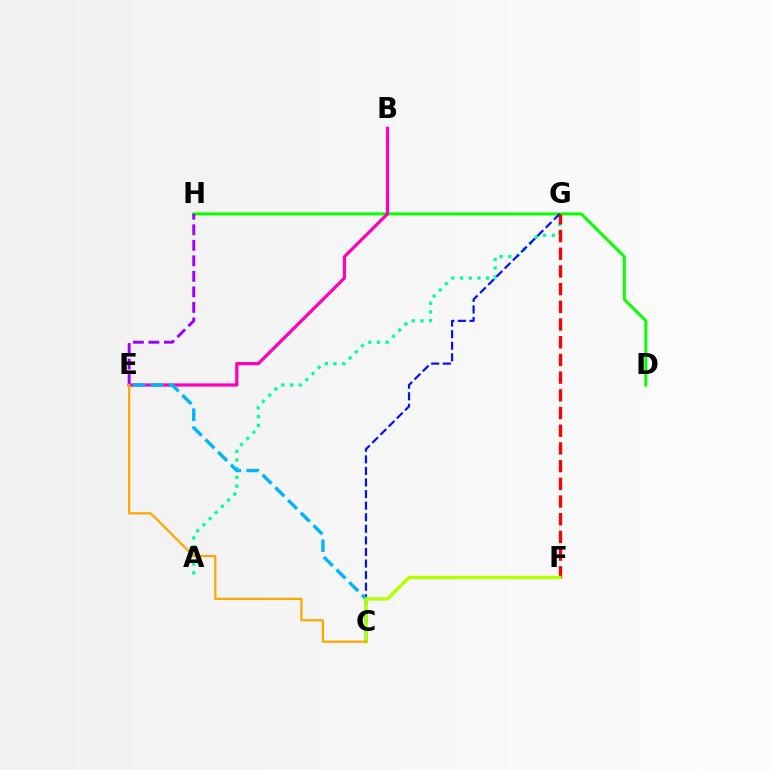{('D', 'H'): [{'color': '#08ff00', 'line_style': 'solid', 'thickness': 2.15}], ('B', 'E'): [{'color': '#ff00bd', 'line_style': 'solid', 'thickness': 2.32}], ('A', 'G'): [{'color': '#00ff9d', 'line_style': 'dotted', 'thickness': 2.37}], ('C', 'G'): [{'color': '#0010ff', 'line_style': 'dashed', 'thickness': 1.57}], ('F', 'G'): [{'color': '#ff0000', 'line_style': 'dashed', 'thickness': 2.4}], ('C', 'E'): [{'color': '#00b5ff', 'line_style': 'dashed', 'thickness': 2.44}, {'color': '#ffa500', 'line_style': 'solid', 'thickness': 1.62}], ('E', 'H'): [{'color': '#9b00ff', 'line_style': 'dashed', 'thickness': 2.11}], ('C', 'F'): [{'color': '#b3ff00', 'line_style': 'solid', 'thickness': 2.47}]}